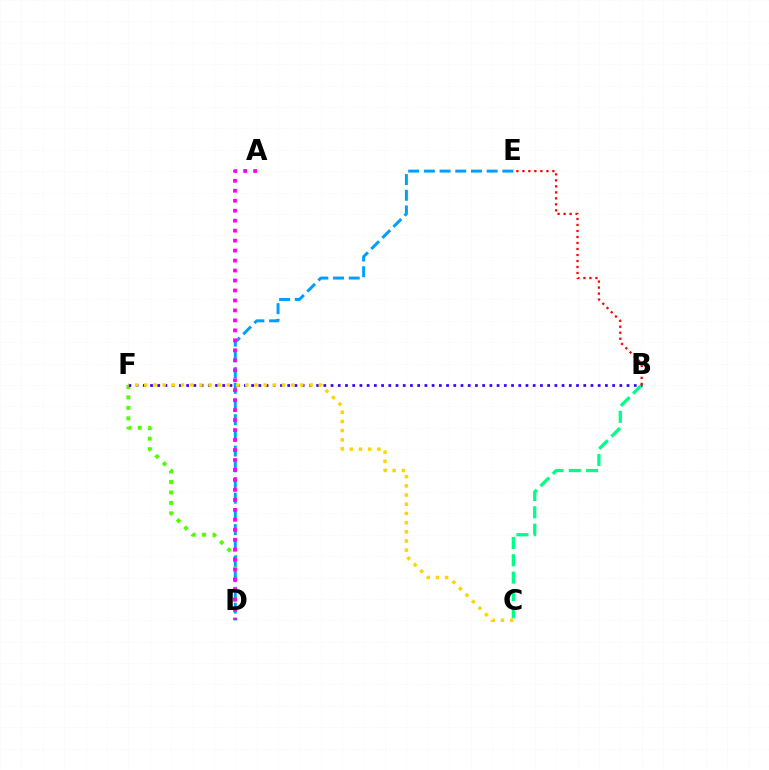{('D', 'F'): [{'color': '#4fff00', 'line_style': 'dotted', 'thickness': 2.84}], ('B', 'C'): [{'color': '#00ff86', 'line_style': 'dashed', 'thickness': 2.35}], ('B', 'F'): [{'color': '#3700ff', 'line_style': 'dotted', 'thickness': 1.96}], ('D', 'E'): [{'color': '#009eff', 'line_style': 'dashed', 'thickness': 2.13}], ('A', 'D'): [{'color': '#ff00ed', 'line_style': 'dotted', 'thickness': 2.71}], ('B', 'E'): [{'color': '#ff0000', 'line_style': 'dotted', 'thickness': 1.63}], ('C', 'F'): [{'color': '#ffd500', 'line_style': 'dotted', 'thickness': 2.5}]}